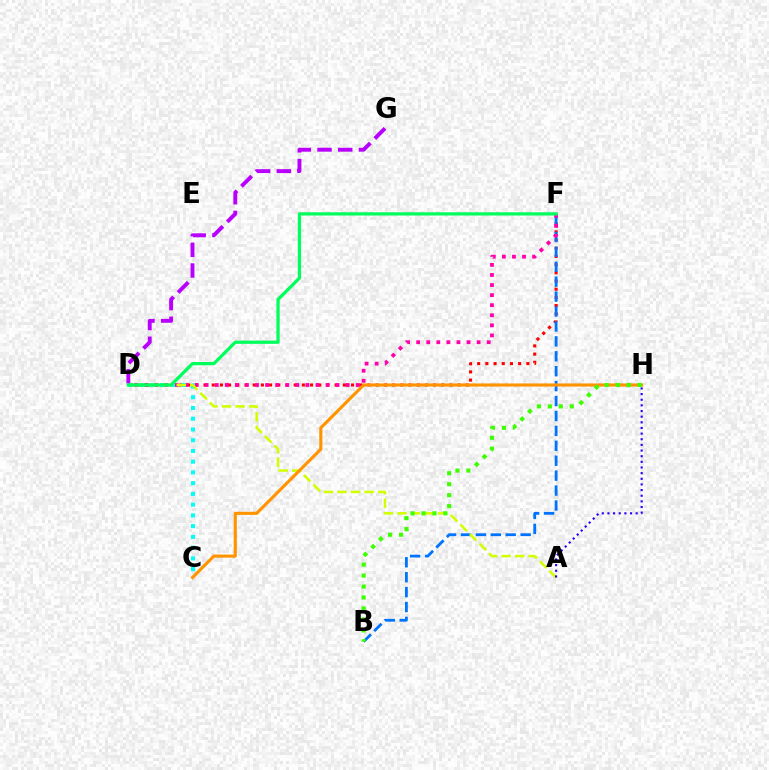{('D', 'F'): [{'color': '#ff0000', 'line_style': 'dotted', 'thickness': 2.23}, {'color': '#ff00ac', 'line_style': 'dotted', 'thickness': 2.74}, {'color': '#00ff5c', 'line_style': 'solid', 'thickness': 2.35}], ('B', 'F'): [{'color': '#0074ff', 'line_style': 'dashed', 'thickness': 2.03}], ('C', 'D'): [{'color': '#00fff6', 'line_style': 'dotted', 'thickness': 2.92}], ('D', 'G'): [{'color': '#b900ff', 'line_style': 'dashed', 'thickness': 2.81}], ('A', 'D'): [{'color': '#d1ff00', 'line_style': 'dashed', 'thickness': 1.84}], ('C', 'H'): [{'color': '#ff9400', 'line_style': 'solid', 'thickness': 2.25}], ('B', 'H'): [{'color': '#3dff00', 'line_style': 'dotted', 'thickness': 2.98}], ('A', 'H'): [{'color': '#2500ff', 'line_style': 'dotted', 'thickness': 1.53}]}